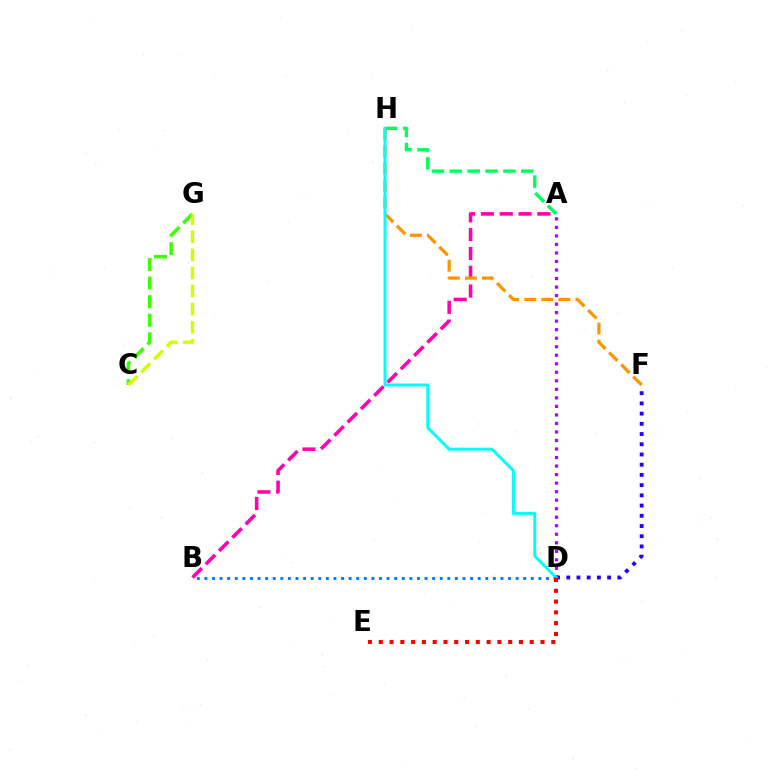{('A', 'B'): [{'color': '#ff00ac', 'line_style': 'dashed', 'thickness': 2.56}], ('A', 'H'): [{'color': '#00ff5c', 'line_style': 'dashed', 'thickness': 2.43}], ('C', 'G'): [{'color': '#3dff00', 'line_style': 'dashed', 'thickness': 2.53}, {'color': '#d1ff00', 'line_style': 'dashed', 'thickness': 2.46}], ('A', 'D'): [{'color': '#b900ff', 'line_style': 'dotted', 'thickness': 2.32}], ('F', 'H'): [{'color': '#ff9400', 'line_style': 'dashed', 'thickness': 2.32}], ('D', 'F'): [{'color': '#2500ff', 'line_style': 'dotted', 'thickness': 2.78}], ('D', 'H'): [{'color': '#00fff6', 'line_style': 'solid', 'thickness': 2.13}], ('B', 'D'): [{'color': '#0074ff', 'line_style': 'dotted', 'thickness': 2.06}], ('D', 'E'): [{'color': '#ff0000', 'line_style': 'dotted', 'thickness': 2.93}]}